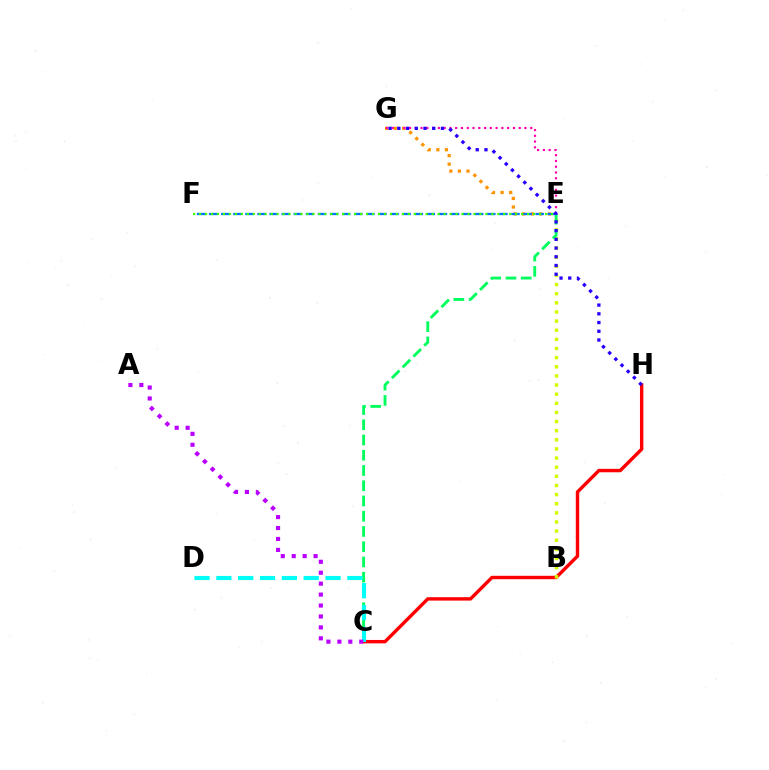{('E', 'G'): [{'color': '#ff9400', 'line_style': 'dotted', 'thickness': 2.33}, {'color': '#ff00ac', 'line_style': 'dotted', 'thickness': 1.57}], ('C', 'H'): [{'color': '#ff0000', 'line_style': 'solid', 'thickness': 2.46}], ('B', 'E'): [{'color': '#d1ff00', 'line_style': 'dotted', 'thickness': 2.48}], ('C', 'E'): [{'color': '#00ff5c', 'line_style': 'dashed', 'thickness': 2.07}], ('C', 'D'): [{'color': '#00fff6', 'line_style': 'dashed', 'thickness': 2.97}], ('E', 'F'): [{'color': '#0074ff', 'line_style': 'dashed', 'thickness': 1.64}, {'color': '#3dff00', 'line_style': 'dotted', 'thickness': 1.62}], ('G', 'H'): [{'color': '#2500ff', 'line_style': 'dotted', 'thickness': 2.37}], ('A', 'C'): [{'color': '#b900ff', 'line_style': 'dotted', 'thickness': 2.97}]}